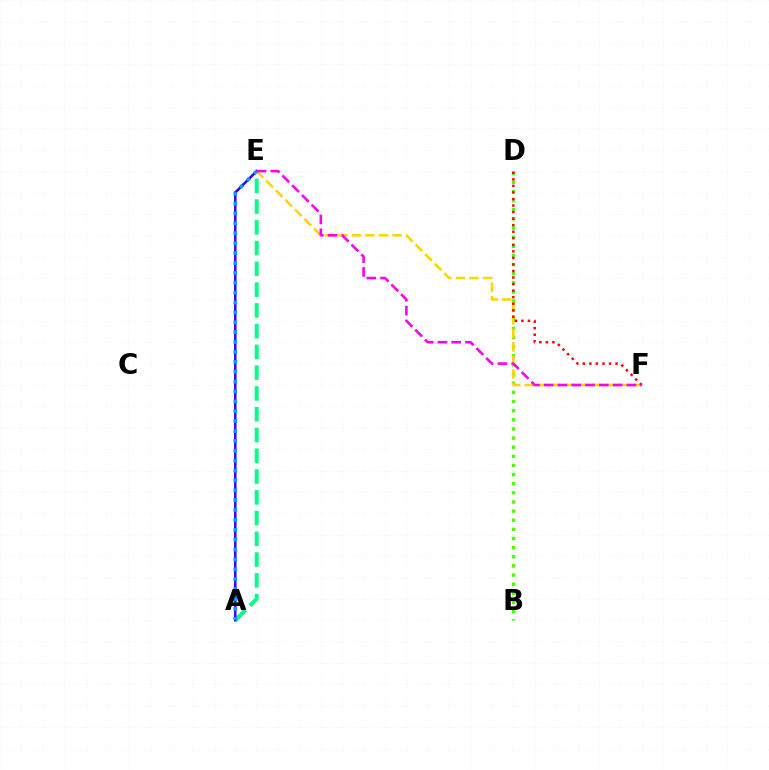{('B', 'D'): [{'color': '#4fff00', 'line_style': 'dotted', 'thickness': 2.48}], ('E', 'F'): [{'color': '#ffd500', 'line_style': 'dashed', 'thickness': 1.84}, {'color': '#ff00ed', 'line_style': 'dashed', 'thickness': 1.87}], ('A', 'E'): [{'color': '#00ff86', 'line_style': 'dashed', 'thickness': 2.82}, {'color': '#3700ff', 'line_style': 'solid', 'thickness': 1.81}, {'color': '#009eff', 'line_style': 'dotted', 'thickness': 2.69}], ('D', 'F'): [{'color': '#ff0000', 'line_style': 'dotted', 'thickness': 1.78}]}